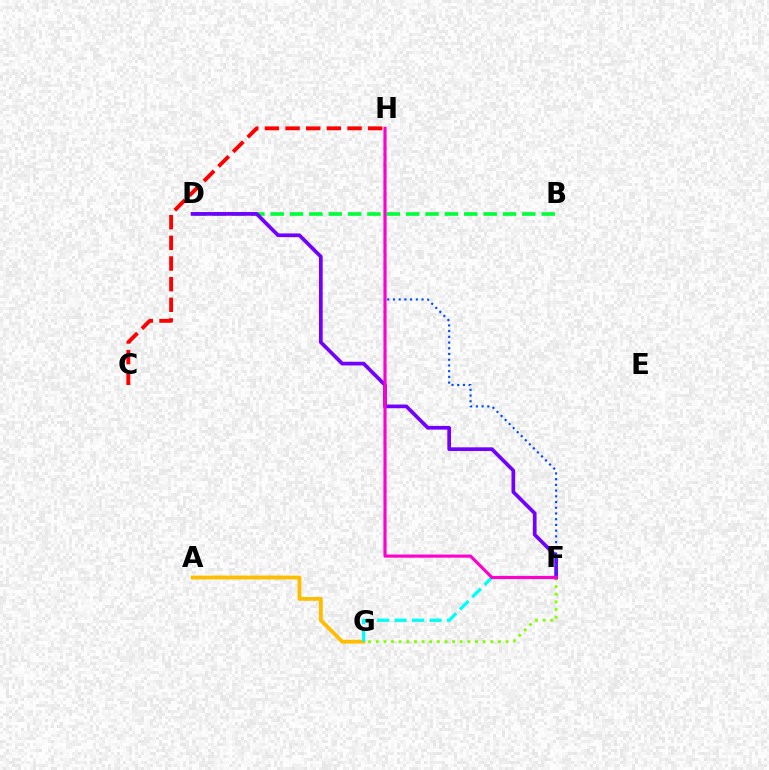{('B', 'D'): [{'color': '#00ff39', 'line_style': 'dashed', 'thickness': 2.63}], ('F', 'G'): [{'color': '#84ff00', 'line_style': 'dotted', 'thickness': 2.07}, {'color': '#00fff6', 'line_style': 'dashed', 'thickness': 2.37}], ('A', 'G'): [{'color': '#ffbd00', 'line_style': 'solid', 'thickness': 2.75}], ('D', 'F'): [{'color': '#7200ff', 'line_style': 'solid', 'thickness': 2.66}], ('C', 'H'): [{'color': '#ff0000', 'line_style': 'dashed', 'thickness': 2.81}], ('F', 'H'): [{'color': '#004bff', 'line_style': 'dotted', 'thickness': 1.55}, {'color': '#ff00cf', 'line_style': 'solid', 'thickness': 2.26}]}